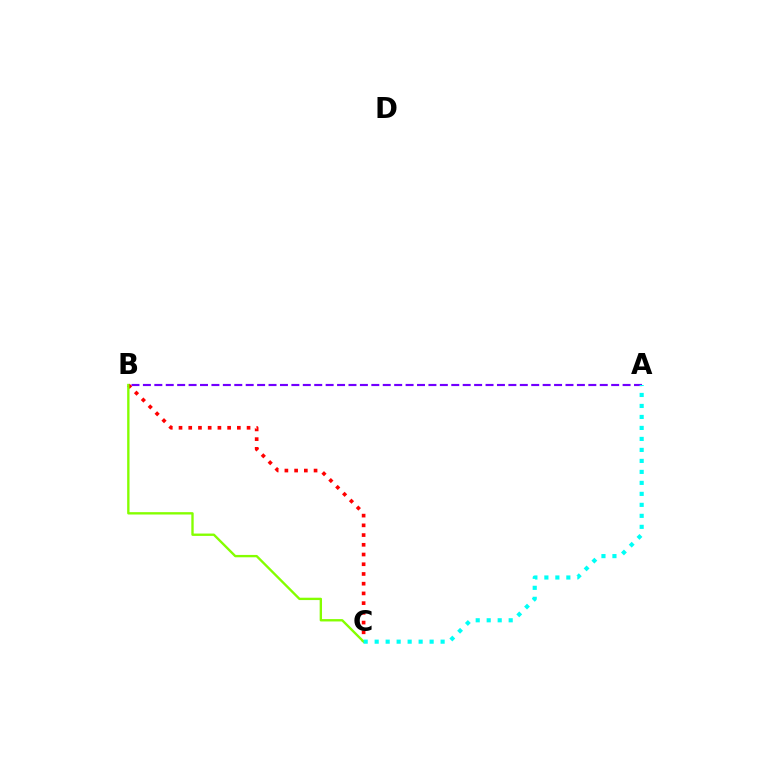{('A', 'B'): [{'color': '#7200ff', 'line_style': 'dashed', 'thickness': 1.55}], ('B', 'C'): [{'color': '#ff0000', 'line_style': 'dotted', 'thickness': 2.64}, {'color': '#84ff00', 'line_style': 'solid', 'thickness': 1.7}], ('A', 'C'): [{'color': '#00fff6', 'line_style': 'dotted', 'thickness': 2.99}]}